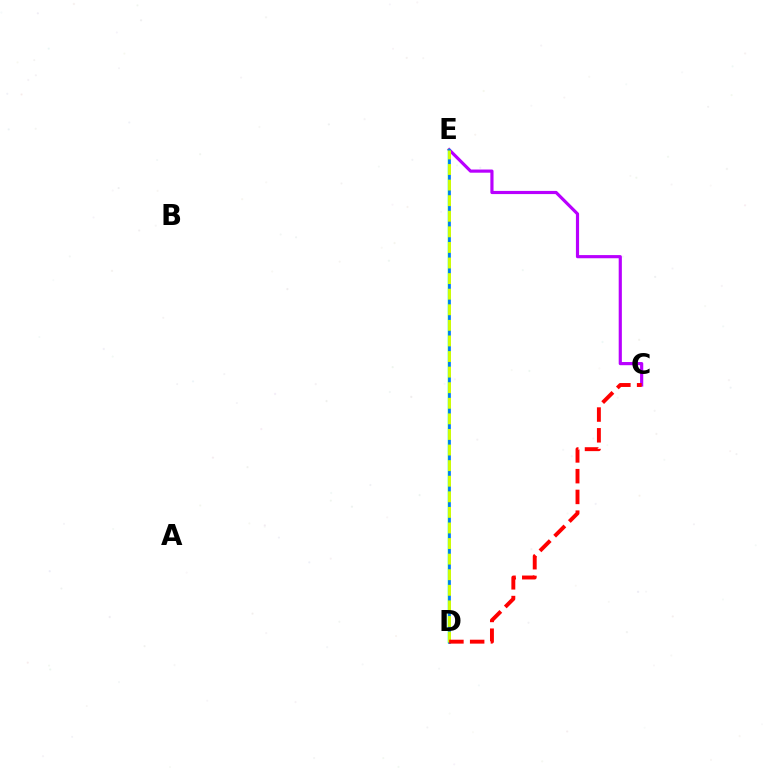{('C', 'E'): [{'color': '#b900ff', 'line_style': 'solid', 'thickness': 2.28}], ('D', 'E'): [{'color': '#00ff5c', 'line_style': 'solid', 'thickness': 1.77}, {'color': '#0074ff', 'line_style': 'solid', 'thickness': 1.9}, {'color': '#d1ff00', 'line_style': 'dashed', 'thickness': 2.12}], ('C', 'D'): [{'color': '#ff0000', 'line_style': 'dashed', 'thickness': 2.82}]}